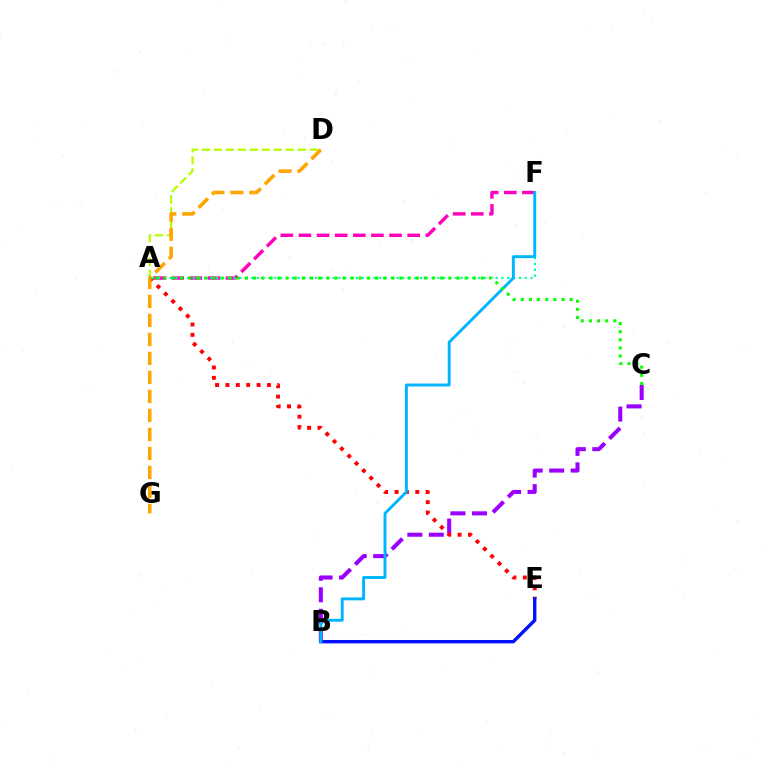{('B', 'C'): [{'color': '#9b00ff', 'line_style': 'dashed', 'thickness': 2.92}], ('A', 'D'): [{'color': '#b3ff00', 'line_style': 'dashed', 'thickness': 1.63}], ('A', 'F'): [{'color': '#ff00bd', 'line_style': 'dashed', 'thickness': 2.46}, {'color': '#00ff9d', 'line_style': 'dotted', 'thickness': 1.58}], ('A', 'E'): [{'color': '#ff0000', 'line_style': 'dotted', 'thickness': 2.82}], ('B', 'E'): [{'color': '#0010ff', 'line_style': 'solid', 'thickness': 2.43}], ('B', 'F'): [{'color': '#00b5ff', 'line_style': 'solid', 'thickness': 2.09}], ('D', 'G'): [{'color': '#ffa500', 'line_style': 'dashed', 'thickness': 2.58}], ('A', 'C'): [{'color': '#08ff00', 'line_style': 'dotted', 'thickness': 2.21}]}